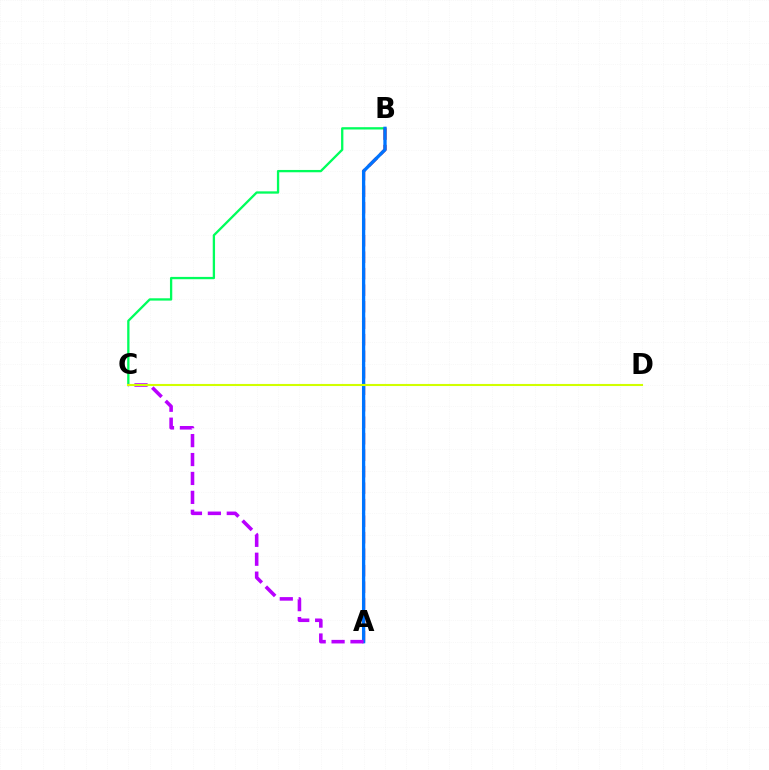{('B', 'C'): [{'color': '#00ff5c', 'line_style': 'solid', 'thickness': 1.66}], ('A', 'B'): [{'color': '#ff0000', 'line_style': 'dashed', 'thickness': 2.24}, {'color': '#0074ff', 'line_style': 'solid', 'thickness': 2.37}], ('A', 'C'): [{'color': '#b900ff', 'line_style': 'dashed', 'thickness': 2.57}], ('C', 'D'): [{'color': '#d1ff00', 'line_style': 'solid', 'thickness': 1.51}]}